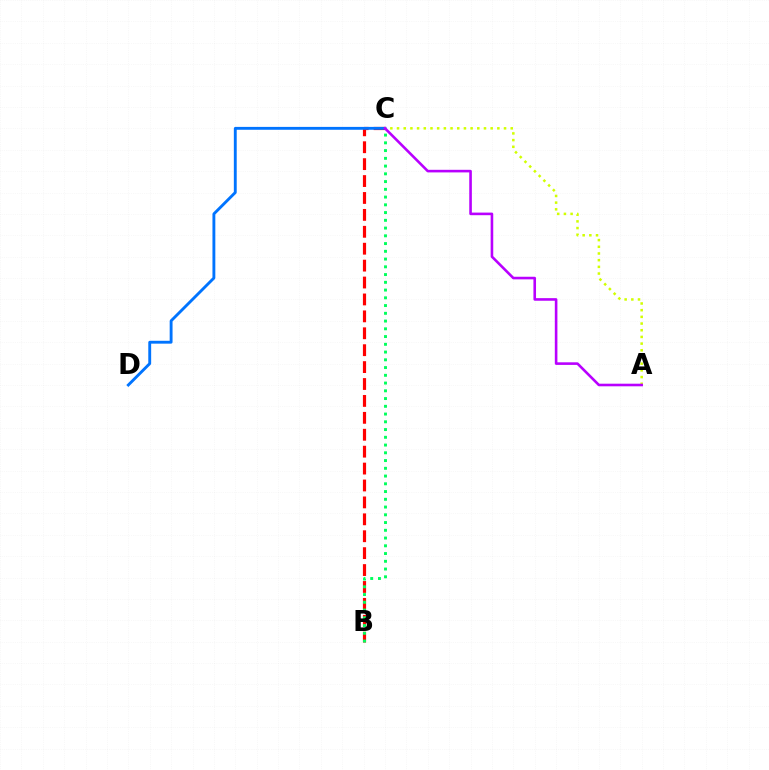{('B', 'C'): [{'color': '#ff0000', 'line_style': 'dashed', 'thickness': 2.3}, {'color': '#00ff5c', 'line_style': 'dotted', 'thickness': 2.11}], ('C', 'D'): [{'color': '#0074ff', 'line_style': 'solid', 'thickness': 2.07}], ('A', 'C'): [{'color': '#d1ff00', 'line_style': 'dotted', 'thickness': 1.82}, {'color': '#b900ff', 'line_style': 'solid', 'thickness': 1.87}]}